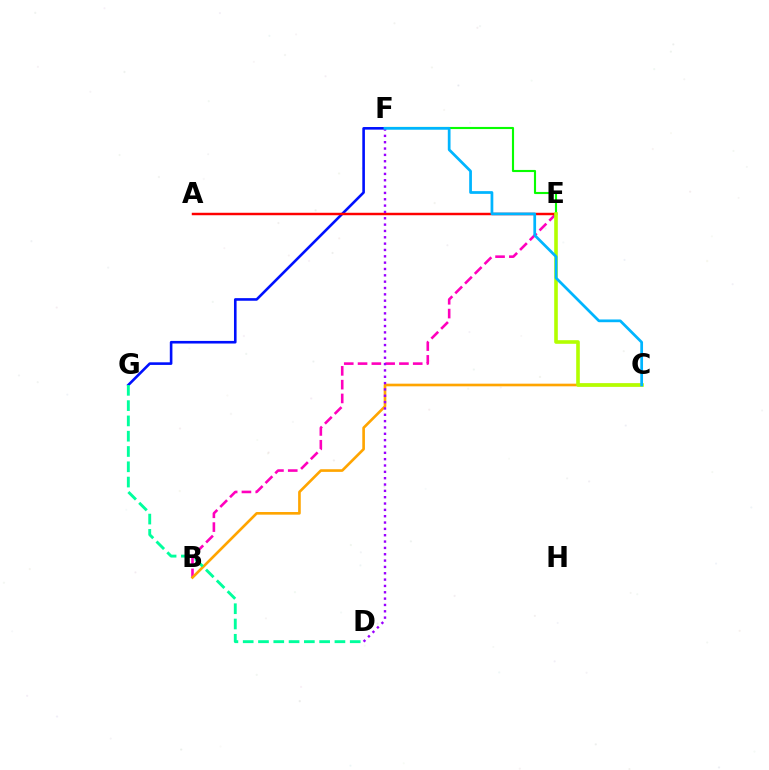{('B', 'E'): [{'color': '#ff00bd', 'line_style': 'dashed', 'thickness': 1.87}], ('F', 'G'): [{'color': '#0010ff', 'line_style': 'solid', 'thickness': 1.88}], ('A', 'E'): [{'color': '#ff0000', 'line_style': 'solid', 'thickness': 1.77}], ('E', 'F'): [{'color': '#08ff00', 'line_style': 'solid', 'thickness': 1.53}], ('B', 'C'): [{'color': '#ffa500', 'line_style': 'solid', 'thickness': 1.9}], ('C', 'E'): [{'color': '#b3ff00', 'line_style': 'solid', 'thickness': 2.6}], ('D', 'F'): [{'color': '#9b00ff', 'line_style': 'dotted', 'thickness': 1.72}], ('D', 'G'): [{'color': '#00ff9d', 'line_style': 'dashed', 'thickness': 2.08}], ('C', 'F'): [{'color': '#00b5ff', 'line_style': 'solid', 'thickness': 1.97}]}